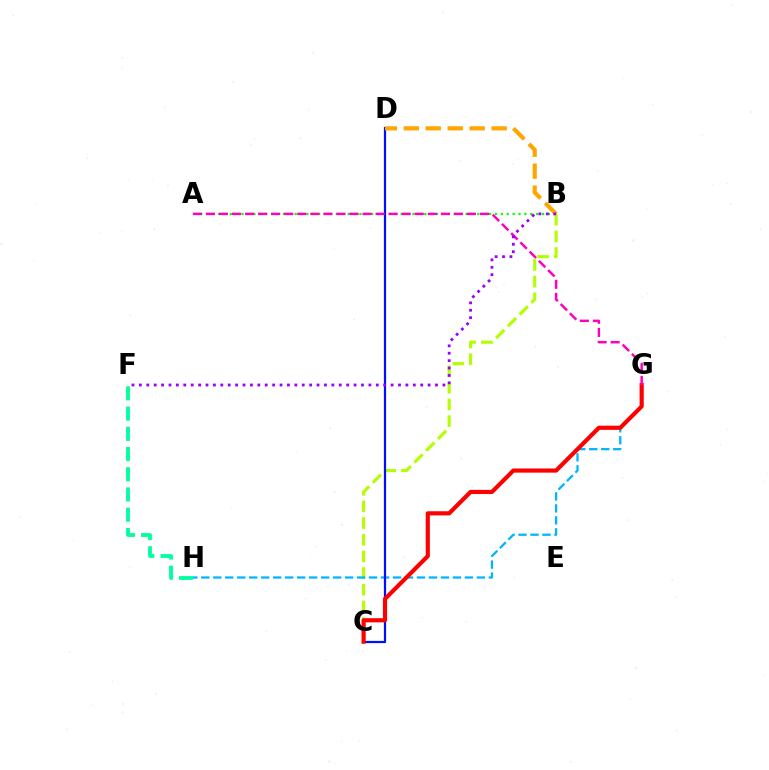{('A', 'B'): [{'color': '#08ff00', 'line_style': 'dotted', 'thickness': 1.6}], ('B', 'C'): [{'color': '#b3ff00', 'line_style': 'dashed', 'thickness': 2.26}], ('G', 'H'): [{'color': '#00b5ff', 'line_style': 'dashed', 'thickness': 1.63}], ('C', 'D'): [{'color': '#0010ff', 'line_style': 'solid', 'thickness': 1.6}], ('B', 'D'): [{'color': '#ffa500', 'line_style': 'dashed', 'thickness': 2.98}], ('C', 'G'): [{'color': '#ff0000', 'line_style': 'solid', 'thickness': 2.99}], ('A', 'G'): [{'color': '#ff00bd', 'line_style': 'dashed', 'thickness': 1.77}], ('B', 'F'): [{'color': '#9b00ff', 'line_style': 'dotted', 'thickness': 2.01}], ('F', 'H'): [{'color': '#00ff9d', 'line_style': 'dashed', 'thickness': 2.75}]}